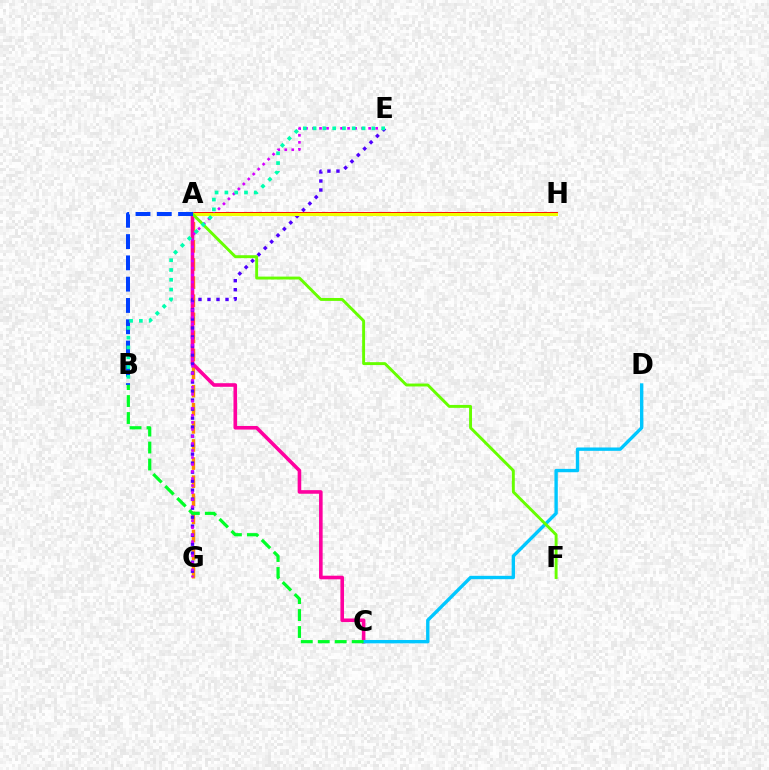{('A', 'H'): [{'color': '#ff0000', 'line_style': 'solid', 'thickness': 2.82}, {'color': '#eeff00', 'line_style': 'solid', 'thickness': 2.25}], ('A', 'G'): [{'color': '#ff8800', 'line_style': 'dashed', 'thickness': 2.46}], ('A', 'C'): [{'color': '#ff00a0', 'line_style': 'solid', 'thickness': 2.59}], ('E', 'G'): [{'color': '#4f00ff', 'line_style': 'dotted', 'thickness': 2.45}, {'color': '#d600ff', 'line_style': 'dotted', 'thickness': 1.91}], ('C', 'D'): [{'color': '#00c7ff', 'line_style': 'solid', 'thickness': 2.42}], ('A', 'F'): [{'color': '#66ff00', 'line_style': 'solid', 'thickness': 2.1}], ('B', 'C'): [{'color': '#00ff27', 'line_style': 'dashed', 'thickness': 2.31}], ('A', 'B'): [{'color': '#003fff', 'line_style': 'dashed', 'thickness': 2.89}], ('B', 'E'): [{'color': '#00ffaf', 'line_style': 'dotted', 'thickness': 2.66}]}